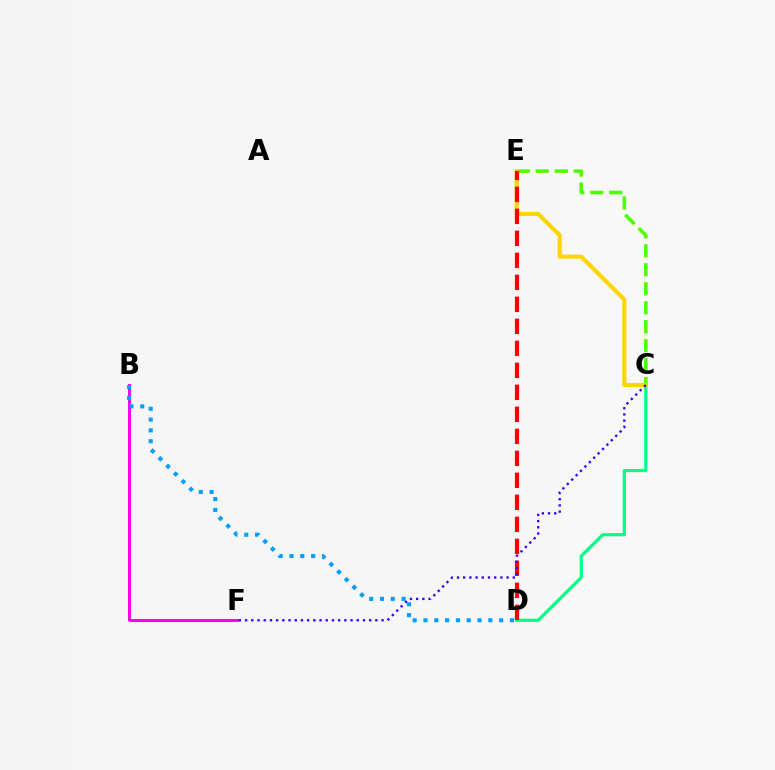{('B', 'F'): [{'color': '#ff00ed', 'line_style': 'solid', 'thickness': 2.15}], ('C', 'D'): [{'color': '#00ff86', 'line_style': 'solid', 'thickness': 2.3}], ('B', 'D'): [{'color': '#009eff', 'line_style': 'dotted', 'thickness': 2.94}], ('C', 'E'): [{'color': '#4fff00', 'line_style': 'dashed', 'thickness': 2.58}, {'color': '#ffd500', 'line_style': 'solid', 'thickness': 2.97}], ('D', 'E'): [{'color': '#ff0000', 'line_style': 'dashed', 'thickness': 2.99}], ('C', 'F'): [{'color': '#3700ff', 'line_style': 'dotted', 'thickness': 1.69}]}